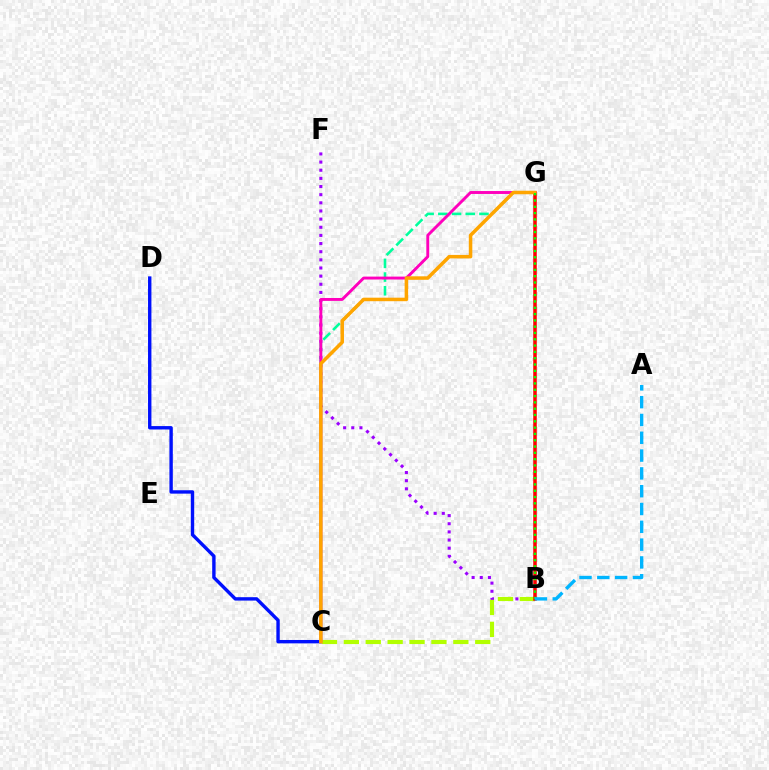{('B', 'F'): [{'color': '#9b00ff', 'line_style': 'dotted', 'thickness': 2.21}], ('C', 'D'): [{'color': '#0010ff', 'line_style': 'solid', 'thickness': 2.44}], ('B', 'C'): [{'color': '#b3ff00', 'line_style': 'dashed', 'thickness': 2.98}], ('C', 'G'): [{'color': '#00ff9d', 'line_style': 'dashed', 'thickness': 1.86}, {'color': '#ff00bd', 'line_style': 'solid', 'thickness': 2.1}, {'color': '#ffa500', 'line_style': 'solid', 'thickness': 2.53}], ('B', 'G'): [{'color': '#ff0000', 'line_style': 'solid', 'thickness': 2.53}, {'color': '#08ff00', 'line_style': 'dotted', 'thickness': 1.71}], ('A', 'B'): [{'color': '#00b5ff', 'line_style': 'dashed', 'thickness': 2.42}]}